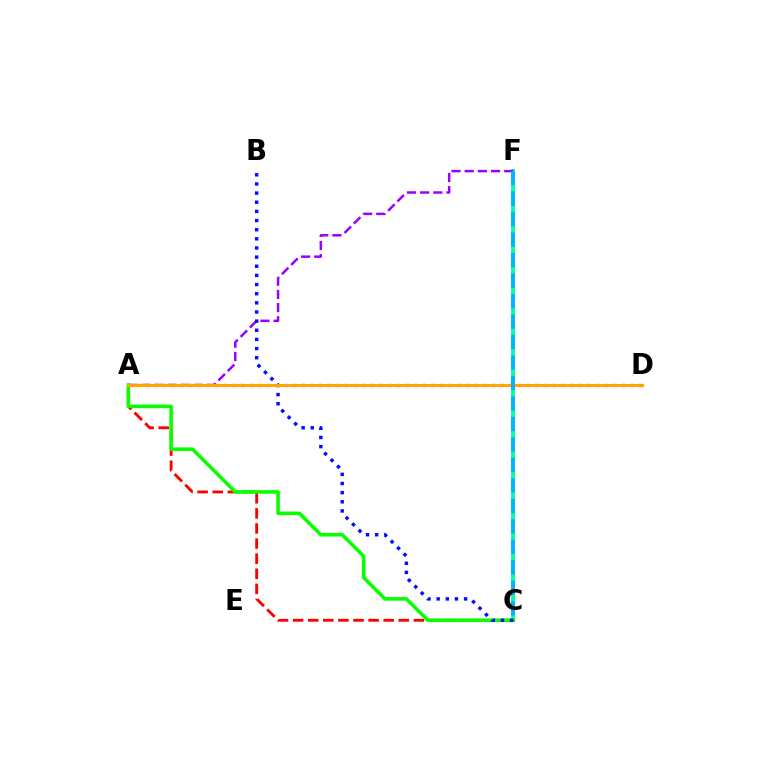{('A', 'D'): [{'color': '#b3ff00', 'line_style': 'dotted', 'thickness': 1.52}, {'color': '#ff00bd', 'line_style': 'dotted', 'thickness': 2.35}, {'color': '#ffa500', 'line_style': 'solid', 'thickness': 2.12}], ('A', 'C'): [{'color': '#ff0000', 'line_style': 'dashed', 'thickness': 2.05}, {'color': '#08ff00', 'line_style': 'solid', 'thickness': 2.57}], ('C', 'F'): [{'color': '#00ff9d', 'line_style': 'solid', 'thickness': 2.78}, {'color': '#00b5ff', 'line_style': 'dashed', 'thickness': 2.78}], ('A', 'F'): [{'color': '#9b00ff', 'line_style': 'dashed', 'thickness': 1.79}], ('B', 'C'): [{'color': '#0010ff', 'line_style': 'dotted', 'thickness': 2.48}]}